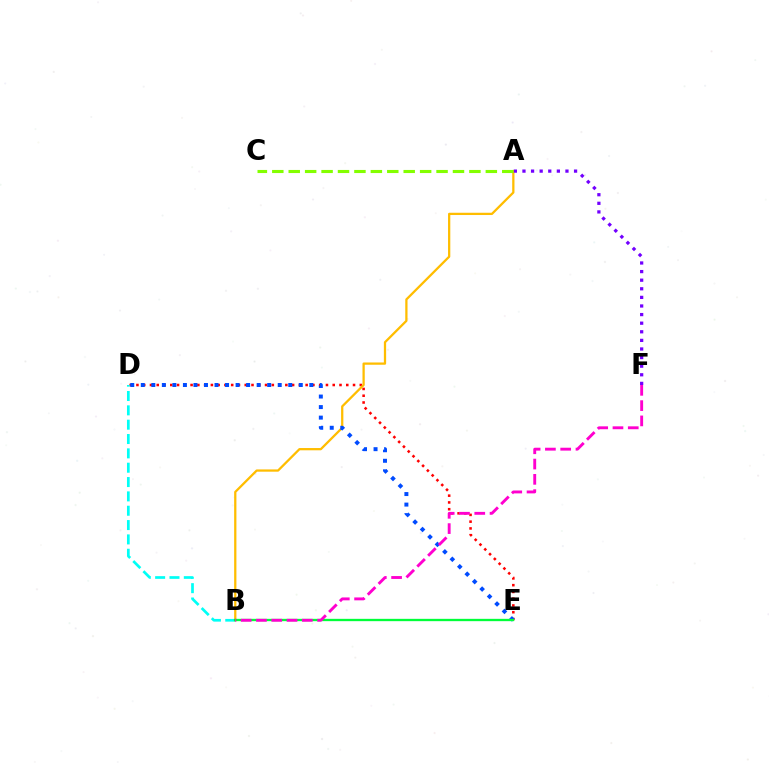{('D', 'E'): [{'color': '#ff0000', 'line_style': 'dotted', 'thickness': 1.84}, {'color': '#004bff', 'line_style': 'dotted', 'thickness': 2.86}], ('A', 'B'): [{'color': '#ffbd00', 'line_style': 'solid', 'thickness': 1.63}], ('A', 'F'): [{'color': '#7200ff', 'line_style': 'dotted', 'thickness': 2.34}], ('B', 'D'): [{'color': '#00fff6', 'line_style': 'dashed', 'thickness': 1.95}], ('A', 'C'): [{'color': '#84ff00', 'line_style': 'dashed', 'thickness': 2.23}], ('B', 'E'): [{'color': '#00ff39', 'line_style': 'solid', 'thickness': 1.68}], ('B', 'F'): [{'color': '#ff00cf', 'line_style': 'dashed', 'thickness': 2.08}]}